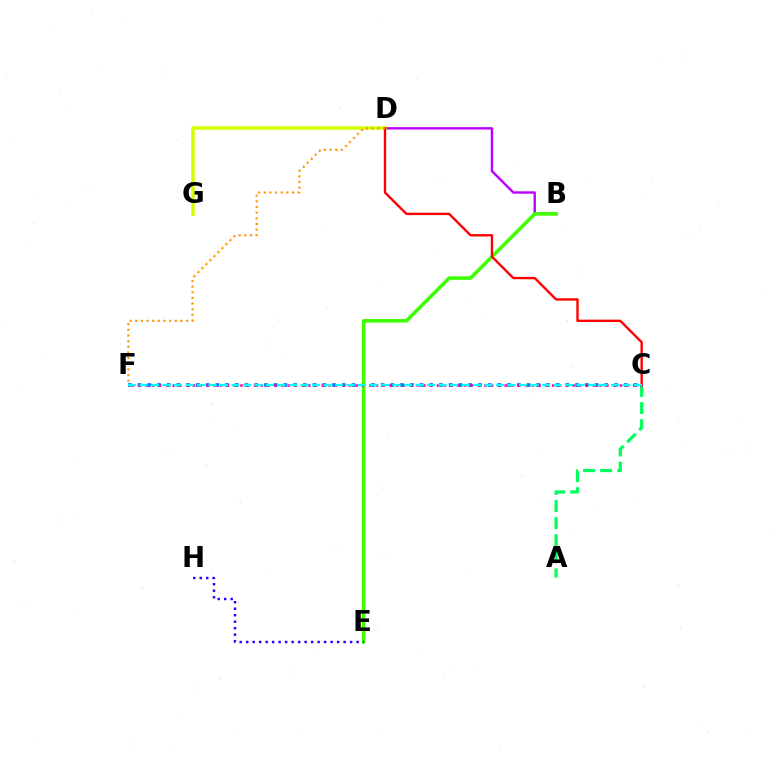{('C', 'F'): [{'color': '#0074ff', 'line_style': 'dotted', 'thickness': 2.64}, {'color': '#ff00ac', 'line_style': 'dotted', 'thickness': 1.84}, {'color': '#00fff6', 'line_style': 'dashed', 'thickness': 1.56}], ('B', 'D'): [{'color': '#b900ff', 'line_style': 'solid', 'thickness': 1.72}], ('B', 'E'): [{'color': '#3dff00', 'line_style': 'solid', 'thickness': 2.56}], ('E', 'H'): [{'color': '#2500ff', 'line_style': 'dotted', 'thickness': 1.77}], ('A', 'C'): [{'color': '#00ff5c', 'line_style': 'dashed', 'thickness': 2.32}], ('D', 'G'): [{'color': '#d1ff00', 'line_style': 'solid', 'thickness': 2.54}], ('C', 'D'): [{'color': '#ff0000', 'line_style': 'solid', 'thickness': 1.71}], ('D', 'F'): [{'color': '#ff9400', 'line_style': 'dotted', 'thickness': 1.54}]}